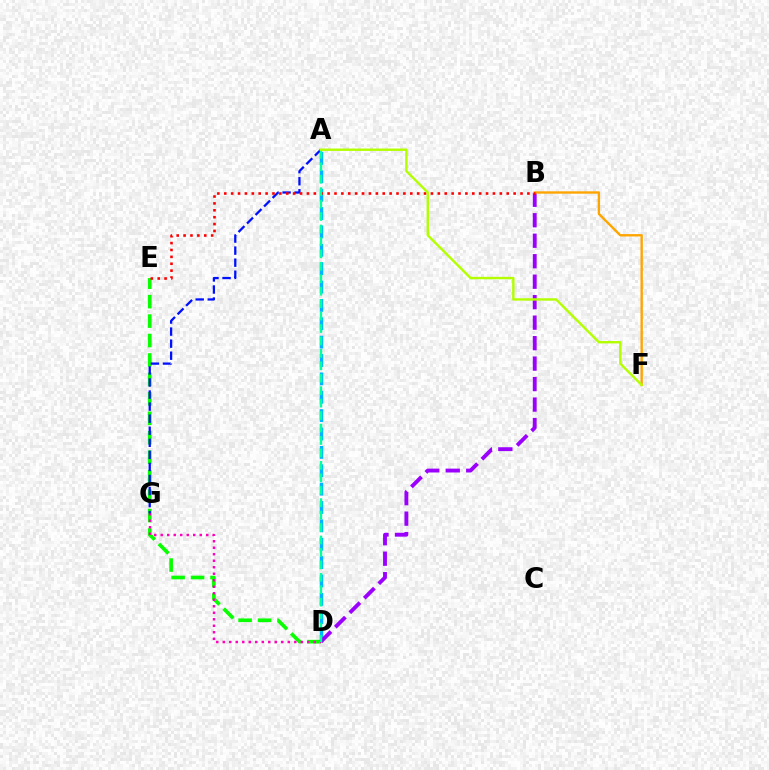{('D', 'E'): [{'color': '#08ff00', 'line_style': 'dashed', 'thickness': 2.64}], ('A', 'D'): [{'color': '#00b5ff', 'line_style': 'dashed', 'thickness': 2.5}, {'color': '#00ff9d', 'line_style': 'dashed', 'thickness': 1.69}], ('D', 'G'): [{'color': '#ff00bd', 'line_style': 'dotted', 'thickness': 1.77}], ('B', 'D'): [{'color': '#9b00ff', 'line_style': 'dashed', 'thickness': 2.78}], ('B', 'F'): [{'color': '#ffa500', 'line_style': 'solid', 'thickness': 1.71}], ('A', 'G'): [{'color': '#0010ff', 'line_style': 'dashed', 'thickness': 1.64}], ('B', 'E'): [{'color': '#ff0000', 'line_style': 'dotted', 'thickness': 1.87}], ('A', 'F'): [{'color': '#b3ff00', 'line_style': 'solid', 'thickness': 1.73}]}